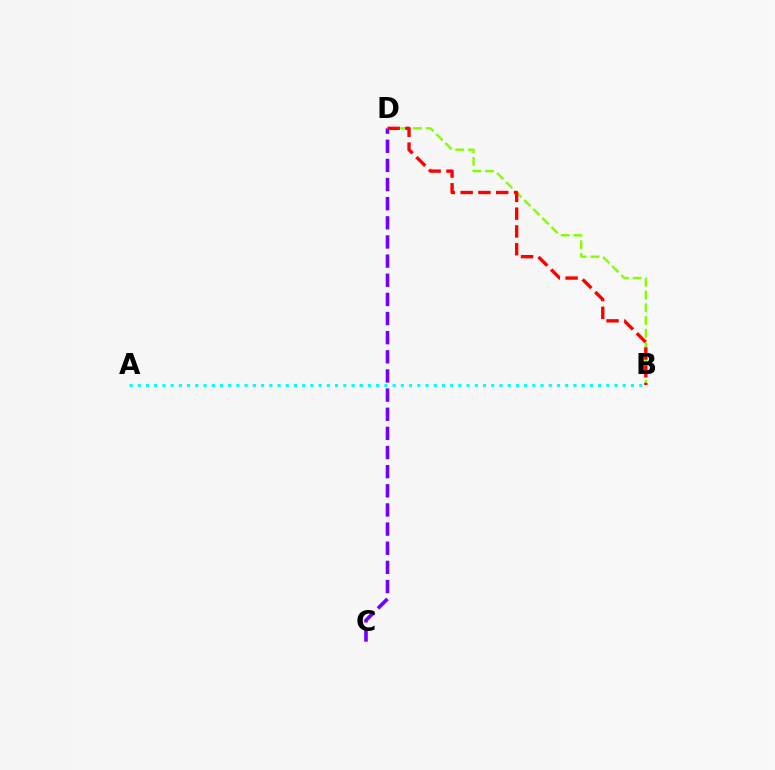{('C', 'D'): [{'color': '#7200ff', 'line_style': 'dashed', 'thickness': 2.6}], ('B', 'D'): [{'color': '#84ff00', 'line_style': 'dashed', 'thickness': 1.74}, {'color': '#ff0000', 'line_style': 'dashed', 'thickness': 2.42}], ('A', 'B'): [{'color': '#00fff6', 'line_style': 'dotted', 'thickness': 2.23}]}